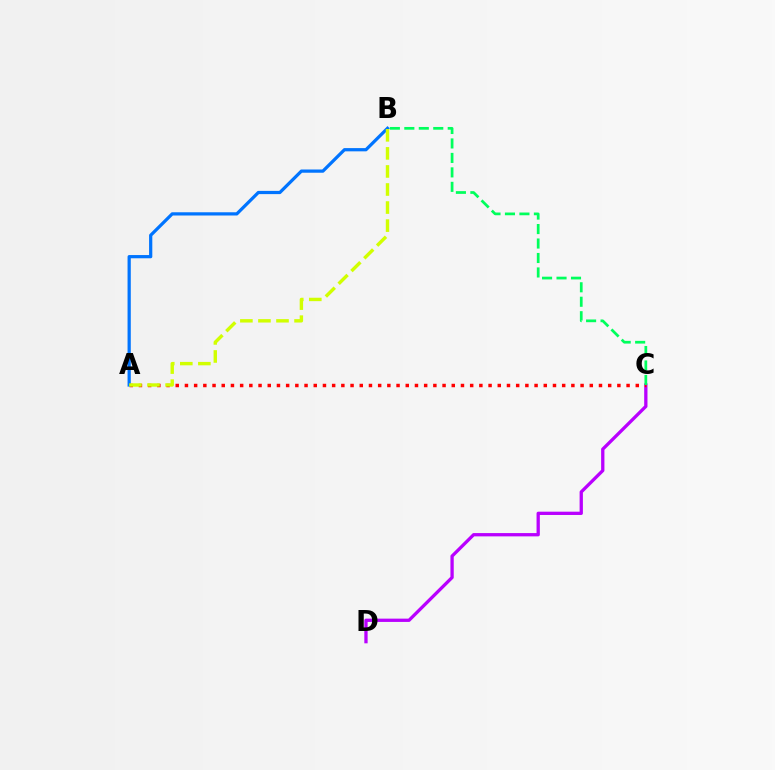{('C', 'D'): [{'color': '#b900ff', 'line_style': 'solid', 'thickness': 2.37}], ('A', 'C'): [{'color': '#ff0000', 'line_style': 'dotted', 'thickness': 2.5}], ('A', 'B'): [{'color': '#0074ff', 'line_style': 'solid', 'thickness': 2.33}, {'color': '#d1ff00', 'line_style': 'dashed', 'thickness': 2.45}], ('B', 'C'): [{'color': '#00ff5c', 'line_style': 'dashed', 'thickness': 1.97}]}